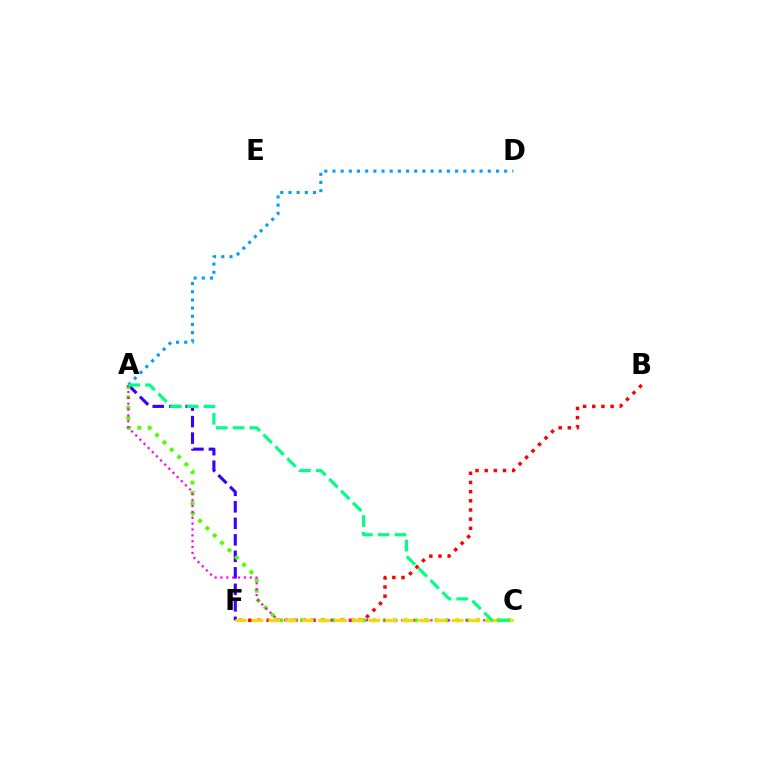{('B', 'F'): [{'color': '#ff0000', 'line_style': 'dotted', 'thickness': 2.49}], ('A', 'F'): [{'color': '#3700ff', 'line_style': 'dashed', 'thickness': 2.24}], ('A', 'D'): [{'color': '#009eff', 'line_style': 'dotted', 'thickness': 2.22}], ('A', 'C'): [{'color': '#4fff00', 'line_style': 'dotted', 'thickness': 2.82}, {'color': '#ff00ed', 'line_style': 'dotted', 'thickness': 1.59}, {'color': '#00ff86', 'line_style': 'dashed', 'thickness': 2.29}], ('C', 'F'): [{'color': '#ffd500', 'line_style': 'dashed', 'thickness': 2.27}]}